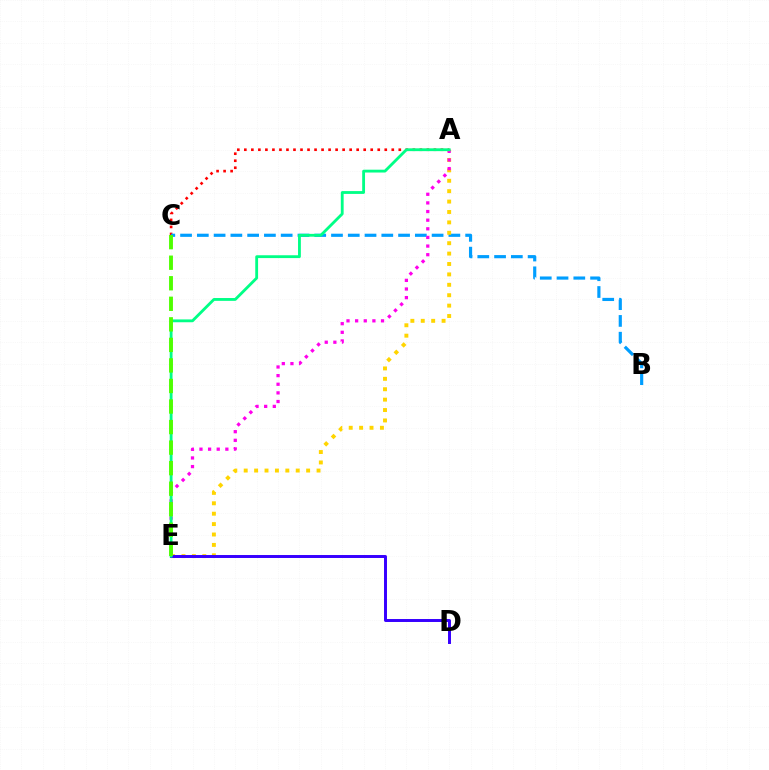{('A', 'C'): [{'color': '#ff0000', 'line_style': 'dotted', 'thickness': 1.91}], ('B', 'C'): [{'color': '#009eff', 'line_style': 'dashed', 'thickness': 2.28}], ('A', 'E'): [{'color': '#ffd500', 'line_style': 'dotted', 'thickness': 2.83}, {'color': '#ff00ed', 'line_style': 'dotted', 'thickness': 2.35}, {'color': '#00ff86', 'line_style': 'solid', 'thickness': 2.04}], ('D', 'E'): [{'color': '#3700ff', 'line_style': 'solid', 'thickness': 2.13}], ('C', 'E'): [{'color': '#4fff00', 'line_style': 'dashed', 'thickness': 2.79}]}